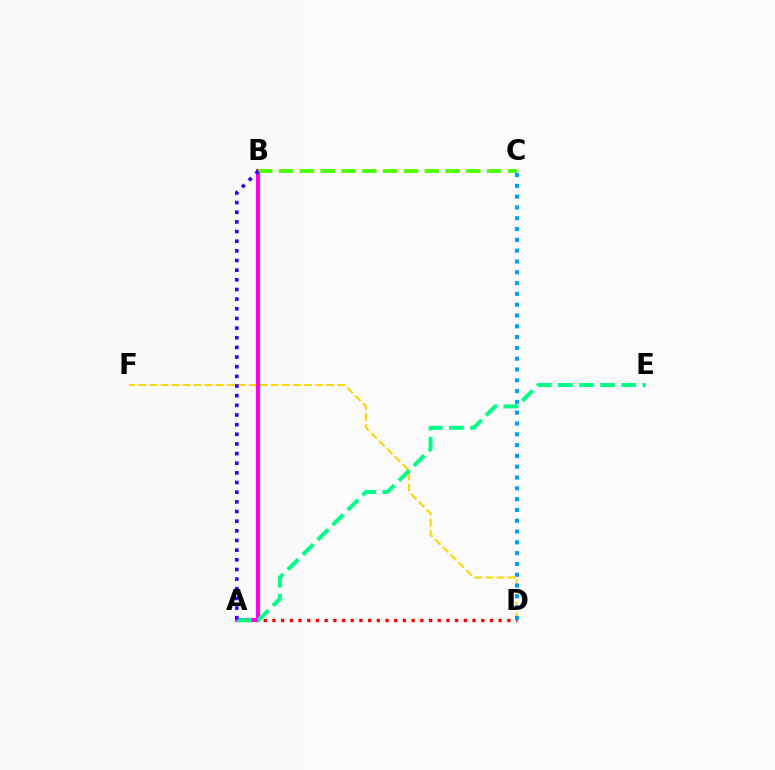{('A', 'D'): [{'color': '#ff0000', 'line_style': 'dotted', 'thickness': 2.36}], ('D', 'F'): [{'color': '#ffd500', 'line_style': 'dashed', 'thickness': 1.5}], ('A', 'B'): [{'color': '#ff00ed', 'line_style': 'solid', 'thickness': 2.96}, {'color': '#3700ff', 'line_style': 'dotted', 'thickness': 2.62}], ('C', 'D'): [{'color': '#009eff', 'line_style': 'dotted', 'thickness': 2.94}], ('B', 'C'): [{'color': '#4fff00', 'line_style': 'dashed', 'thickness': 2.83}], ('A', 'E'): [{'color': '#00ff86', 'line_style': 'dashed', 'thickness': 2.87}]}